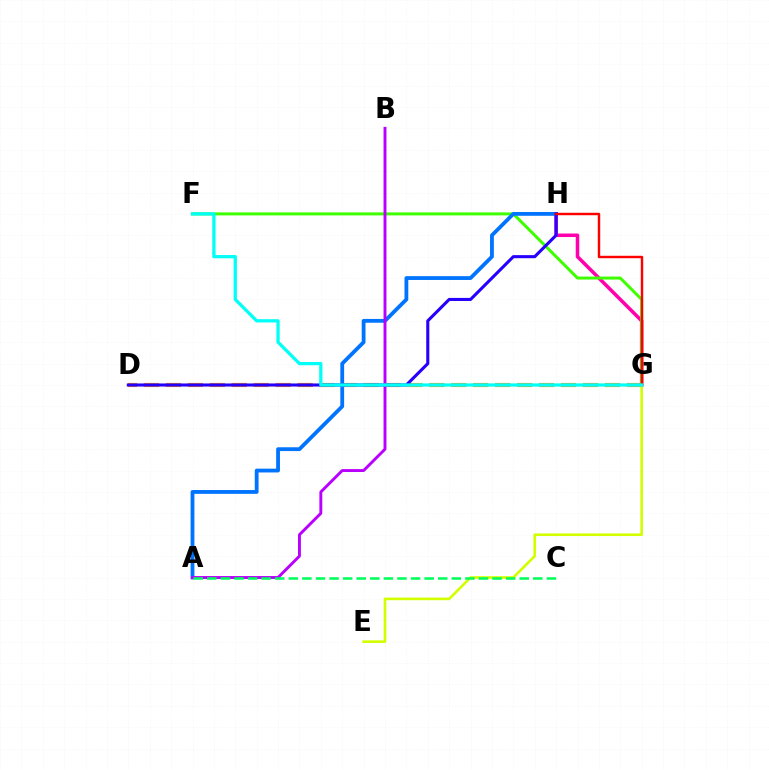{('D', 'G'): [{'color': '#ff9400', 'line_style': 'dashed', 'thickness': 2.98}], ('G', 'H'): [{'color': '#ff00ac', 'line_style': 'solid', 'thickness': 2.54}, {'color': '#ff0000', 'line_style': 'solid', 'thickness': 1.75}], ('F', 'G'): [{'color': '#3dff00', 'line_style': 'solid', 'thickness': 2.16}, {'color': '#00fff6', 'line_style': 'solid', 'thickness': 2.35}], ('A', 'H'): [{'color': '#0074ff', 'line_style': 'solid', 'thickness': 2.74}], ('D', 'H'): [{'color': '#2500ff', 'line_style': 'solid', 'thickness': 2.22}], ('E', 'G'): [{'color': '#d1ff00', 'line_style': 'solid', 'thickness': 1.89}], ('A', 'B'): [{'color': '#b900ff', 'line_style': 'solid', 'thickness': 2.1}], ('A', 'C'): [{'color': '#00ff5c', 'line_style': 'dashed', 'thickness': 1.85}]}